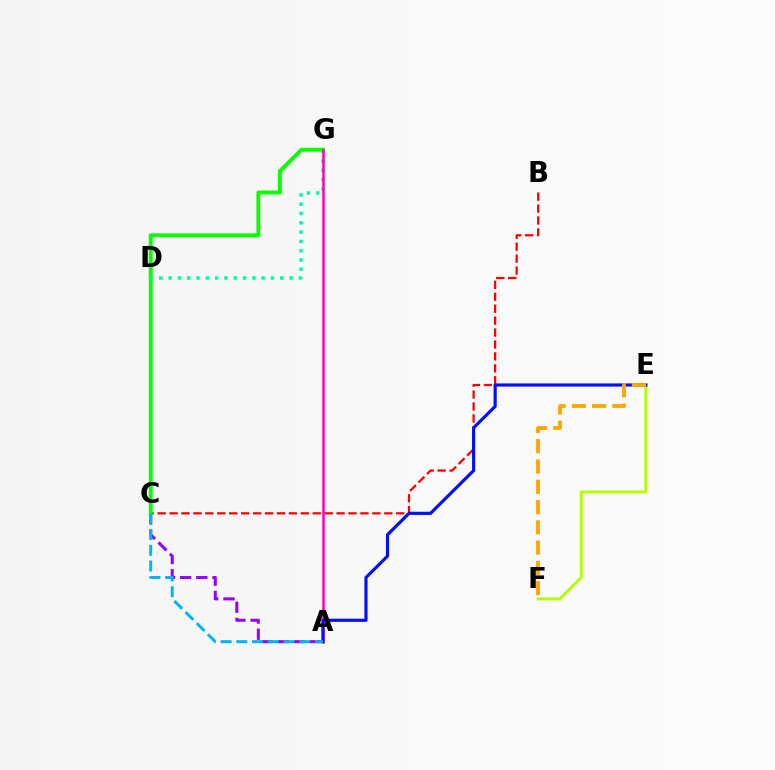{('B', 'C'): [{'color': '#ff0000', 'line_style': 'dashed', 'thickness': 1.62}], ('A', 'C'): [{'color': '#9b00ff', 'line_style': 'dashed', 'thickness': 2.2}, {'color': '#00b5ff', 'line_style': 'dashed', 'thickness': 2.14}], ('C', 'G'): [{'color': '#08ff00', 'line_style': 'solid', 'thickness': 2.79}], ('D', 'G'): [{'color': '#00ff9d', 'line_style': 'dotted', 'thickness': 2.53}], ('E', 'F'): [{'color': '#b3ff00', 'line_style': 'solid', 'thickness': 2.12}, {'color': '#ffa500', 'line_style': 'dashed', 'thickness': 2.75}], ('A', 'G'): [{'color': '#ff00bd', 'line_style': 'solid', 'thickness': 1.81}], ('A', 'E'): [{'color': '#0010ff', 'line_style': 'solid', 'thickness': 2.28}]}